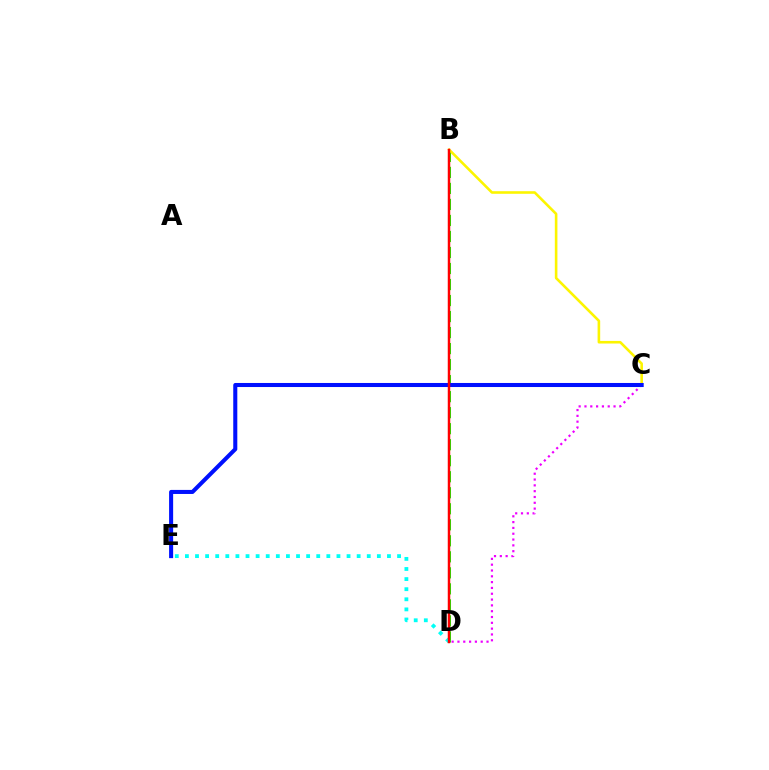{('C', 'D'): [{'color': '#ee00ff', 'line_style': 'dotted', 'thickness': 1.58}], ('B', 'D'): [{'color': '#08ff00', 'line_style': 'dashed', 'thickness': 2.18}, {'color': '#ff0000', 'line_style': 'solid', 'thickness': 1.78}], ('B', 'C'): [{'color': '#fcf500', 'line_style': 'solid', 'thickness': 1.87}], ('C', 'E'): [{'color': '#0010ff', 'line_style': 'solid', 'thickness': 2.92}], ('D', 'E'): [{'color': '#00fff6', 'line_style': 'dotted', 'thickness': 2.74}]}